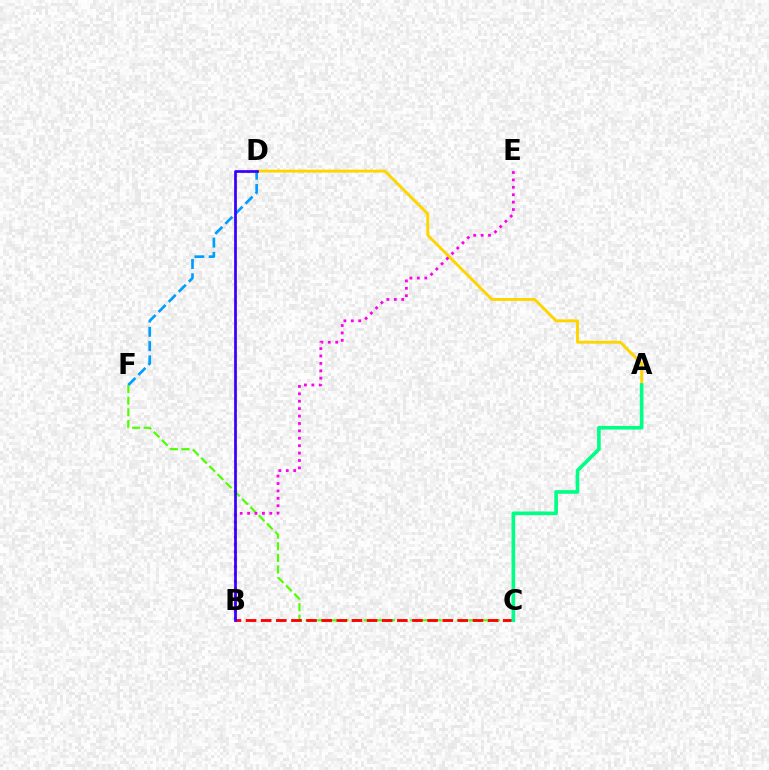{('C', 'F'): [{'color': '#4fff00', 'line_style': 'dashed', 'thickness': 1.58}], ('A', 'D'): [{'color': '#ffd500', 'line_style': 'solid', 'thickness': 2.1}], ('B', 'C'): [{'color': '#ff0000', 'line_style': 'dashed', 'thickness': 2.06}], ('A', 'C'): [{'color': '#00ff86', 'line_style': 'solid', 'thickness': 2.62}], ('D', 'F'): [{'color': '#009eff', 'line_style': 'dashed', 'thickness': 1.94}], ('B', 'E'): [{'color': '#ff00ed', 'line_style': 'dotted', 'thickness': 2.01}], ('B', 'D'): [{'color': '#3700ff', 'line_style': 'solid', 'thickness': 1.97}]}